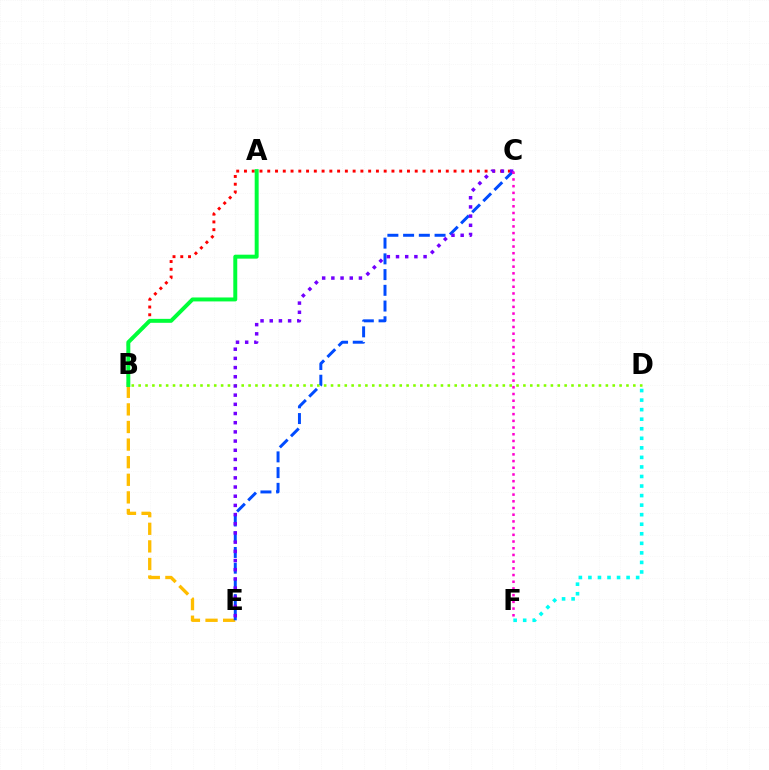{('B', 'D'): [{'color': '#84ff00', 'line_style': 'dotted', 'thickness': 1.87}], ('B', 'C'): [{'color': '#ff0000', 'line_style': 'dotted', 'thickness': 2.11}], ('B', 'E'): [{'color': '#ffbd00', 'line_style': 'dashed', 'thickness': 2.39}], ('C', 'E'): [{'color': '#004bff', 'line_style': 'dashed', 'thickness': 2.14}, {'color': '#7200ff', 'line_style': 'dotted', 'thickness': 2.5}], ('D', 'F'): [{'color': '#00fff6', 'line_style': 'dotted', 'thickness': 2.59}], ('C', 'F'): [{'color': '#ff00cf', 'line_style': 'dotted', 'thickness': 1.82}], ('A', 'B'): [{'color': '#00ff39', 'line_style': 'solid', 'thickness': 2.85}]}